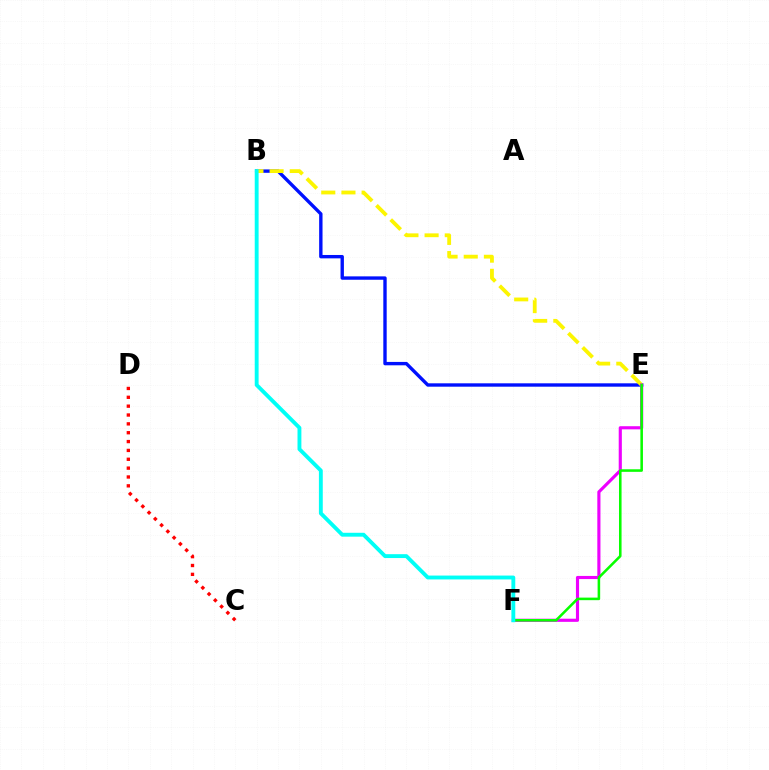{('B', 'E'): [{'color': '#0010ff', 'line_style': 'solid', 'thickness': 2.43}, {'color': '#fcf500', 'line_style': 'dashed', 'thickness': 2.74}], ('C', 'D'): [{'color': '#ff0000', 'line_style': 'dotted', 'thickness': 2.41}], ('E', 'F'): [{'color': '#ee00ff', 'line_style': 'solid', 'thickness': 2.26}, {'color': '#08ff00', 'line_style': 'solid', 'thickness': 1.84}], ('B', 'F'): [{'color': '#00fff6', 'line_style': 'solid', 'thickness': 2.79}]}